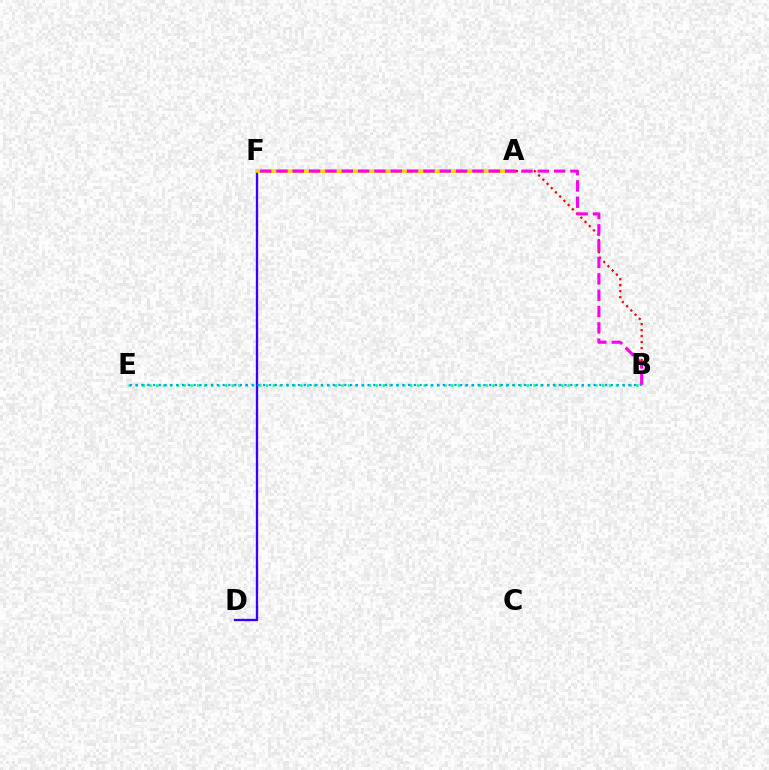{('D', 'F'): [{'color': '#3700ff', 'line_style': 'solid', 'thickness': 1.66}], ('A', 'B'): [{'color': '#ff0000', 'line_style': 'dotted', 'thickness': 1.62}], ('B', 'E'): [{'color': '#00ff86', 'line_style': 'dotted', 'thickness': 1.86}, {'color': '#009eff', 'line_style': 'dotted', 'thickness': 1.57}], ('A', 'F'): [{'color': '#4fff00', 'line_style': 'dashed', 'thickness': 1.91}, {'color': '#ffd500', 'line_style': 'solid', 'thickness': 2.52}], ('B', 'F'): [{'color': '#ff00ed', 'line_style': 'dashed', 'thickness': 2.22}]}